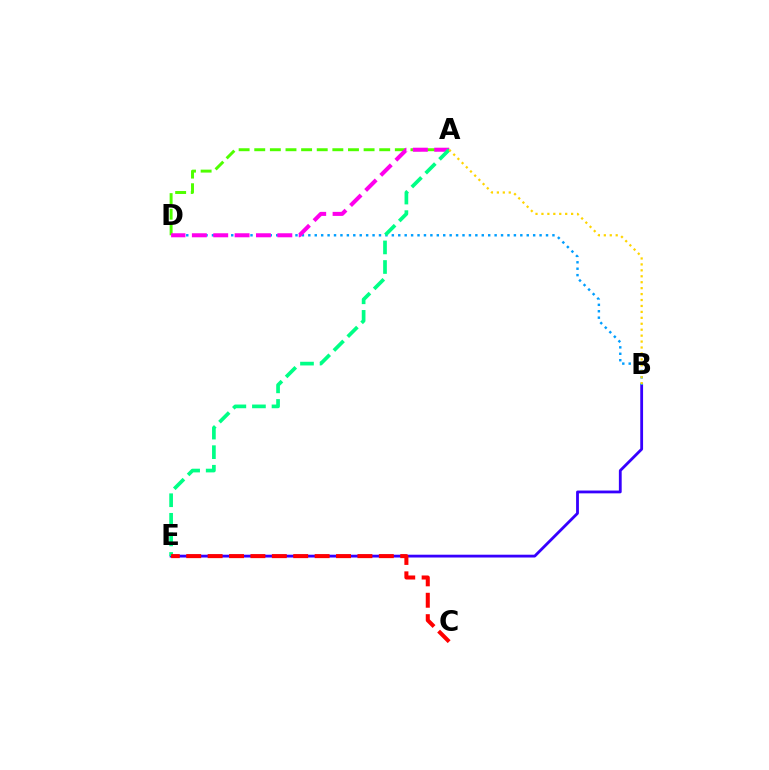{('B', 'E'): [{'color': '#3700ff', 'line_style': 'solid', 'thickness': 2.02}], ('A', 'D'): [{'color': '#4fff00', 'line_style': 'dashed', 'thickness': 2.12}, {'color': '#ff00ed', 'line_style': 'dashed', 'thickness': 2.9}], ('B', 'D'): [{'color': '#009eff', 'line_style': 'dotted', 'thickness': 1.75}], ('A', 'E'): [{'color': '#00ff86', 'line_style': 'dashed', 'thickness': 2.66}], ('A', 'B'): [{'color': '#ffd500', 'line_style': 'dotted', 'thickness': 1.61}], ('C', 'E'): [{'color': '#ff0000', 'line_style': 'dashed', 'thickness': 2.91}]}